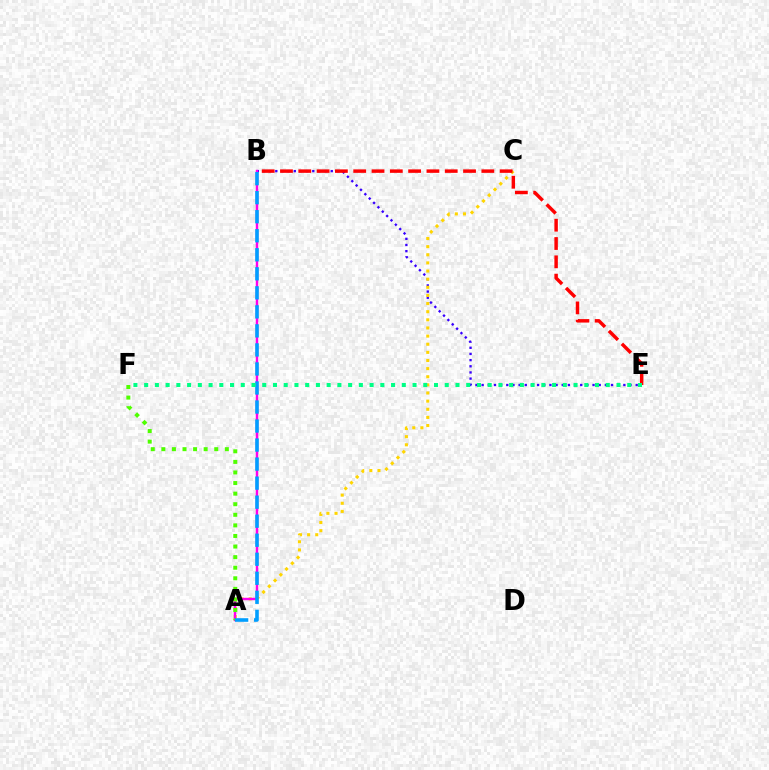{('B', 'E'): [{'color': '#3700ff', 'line_style': 'dotted', 'thickness': 1.67}, {'color': '#ff0000', 'line_style': 'dashed', 'thickness': 2.49}], ('A', 'C'): [{'color': '#ffd500', 'line_style': 'dotted', 'thickness': 2.21}], ('A', 'B'): [{'color': '#ff00ed', 'line_style': 'solid', 'thickness': 1.75}, {'color': '#009eff', 'line_style': 'dashed', 'thickness': 2.59}], ('A', 'F'): [{'color': '#4fff00', 'line_style': 'dotted', 'thickness': 2.88}], ('E', 'F'): [{'color': '#00ff86', 'line_style': 'dotted', 'thickness': 2.92}]}